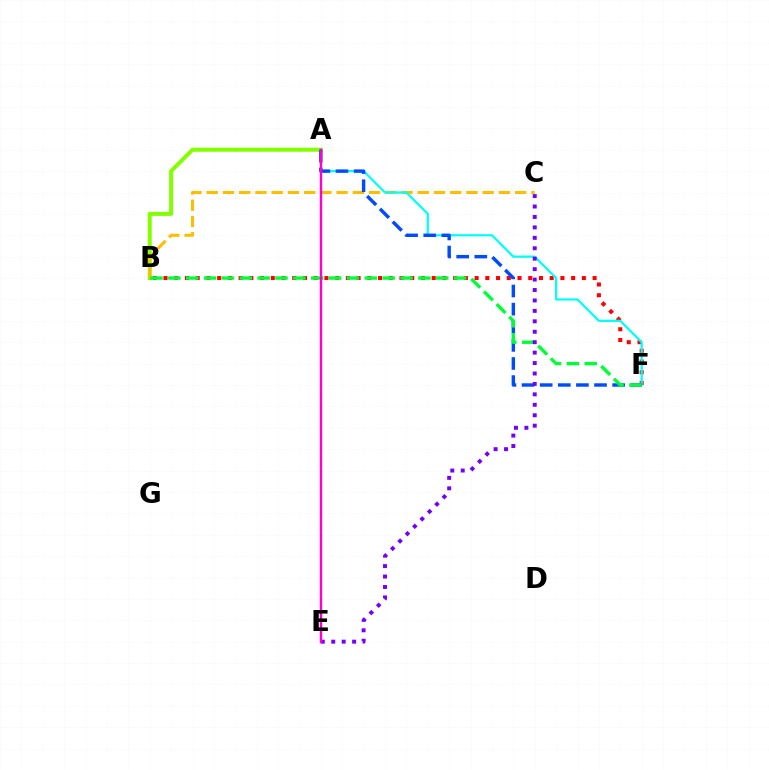{('A', 'B'): [{'color': '#84ff00', 'line_style': 'solid', 'thickness': 2.9}], ('B', 'F'): [{'color': '#ff0000', 'line_style': 'dotted', 'thickness': 2.91}, {'color': '#00ff39', 'line_style': 'dashed', 'thickness': 2.43}], ('B', 'C'): [{'color': '#ffbd00', 'line_style': 'dashed', 'thickness': 2.21}], ('A', 'F'): [{'color': '#00fff6', 'line_style': 'solid', 'thickness': 1.6}, {'color': '#004bff', 'line_style': 'dashed', 'thickness': 2.46}], ('C', 'E'): [{'color': '#7200ff', 'line_style': 'dotted', 'thickness': 2.84}], ('A', 'E'): [{'color': '#ff00cf', 'line_style': 'solid', 'thickness': 1.76}]}